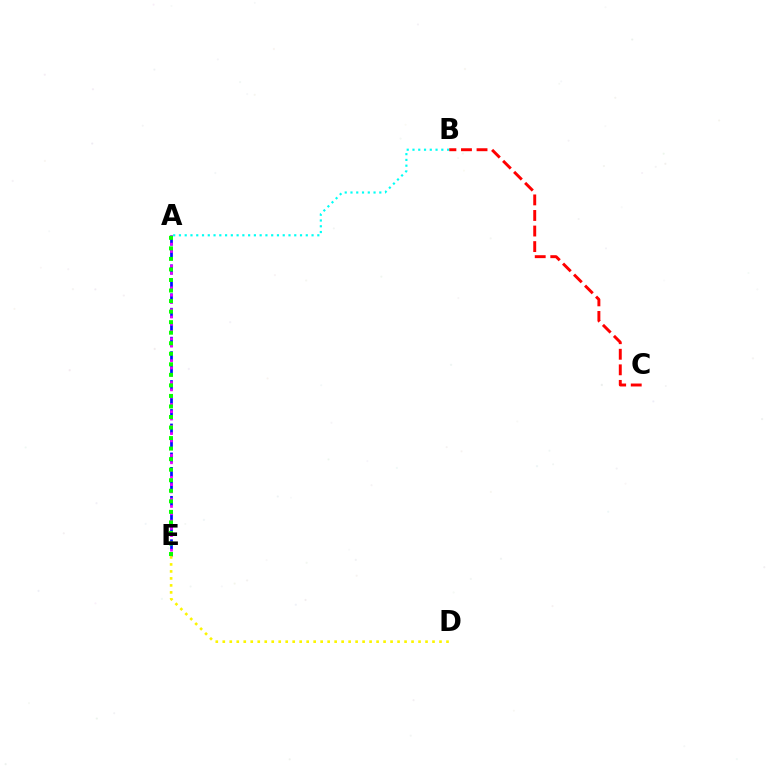{('B', 'C'): [{'color': '#ff0000', 'line_style': 'dashed', 'thickness': 2.11}], ('A', 'E'): [{'color': '#0010ff', 'line_style': 'dashed', 'thickness': 1.97}, {'color': '#ee00ff', 'line_style': 'dotted', 'thickness': 1.98}, {'color': '#08ff00', 'line_style': 'dotted', 'thickness': 2.86}], ('D', 'E'): [{'color': '#fcf500', 'line_style': 'dotted', 'thickness': 1.9}], ('A', 'B'): [{'color': '#00fff6', 'line_style': 'dotted', 'thickness': 1.57}]}